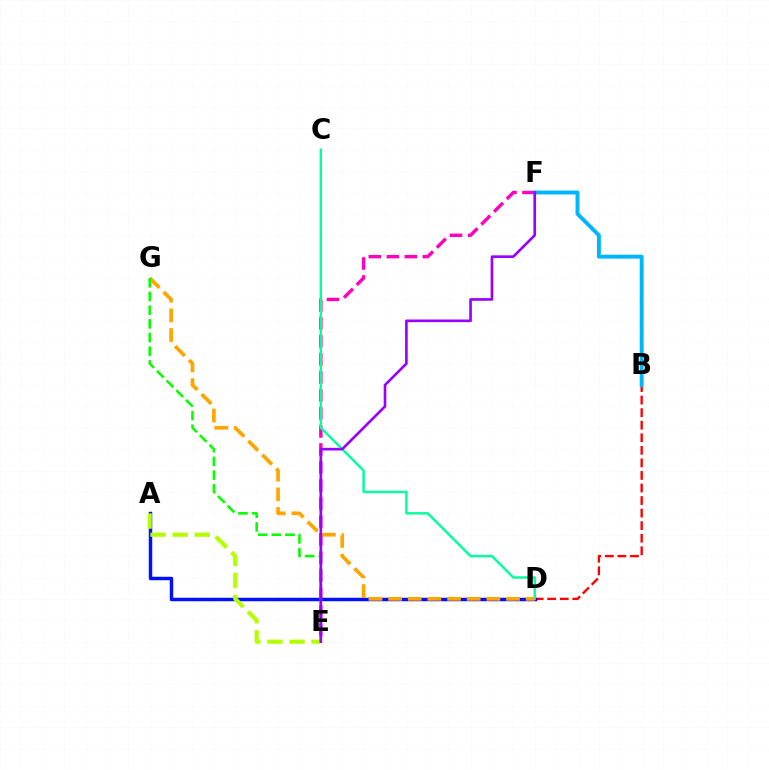{('B', 'D'): [{'color': '#ff0000', 'line_style': 'dashed', 'thickness': 1.71}], ('E', 'F'): [{'color': '#ff00bd', 'line_style': 'dashed', 'thickness': 2.45}, {'color': '#9b00ff', 'line_style': 'solid', 'thickness': 1.91}], ('A', 'D'): [{'color': '#0010ff', 'line_style': 'solid', 'thickness': 2.49}], ('B', 'F'): [{'color': '#00b5ff', 'line_style': 'solid', 'thickness': 2.81}], ('C', 'D'): [{'color': '#00ff9d', 'line_style': 'solid', 'thickness': 1.75}], ('D', 'G'): [{'color': '#ffa500', 'line_style': 'dashed', 'thickness': 2.67}], ('E', 'G'): [{'color': '#08ff00', 'line_style': 'dashed', 'thickness': 1.86}], ('A', 'E'): [{'color': '#b3ff00', 'line_style': 'dashed', 'thickness': 3.0}]}